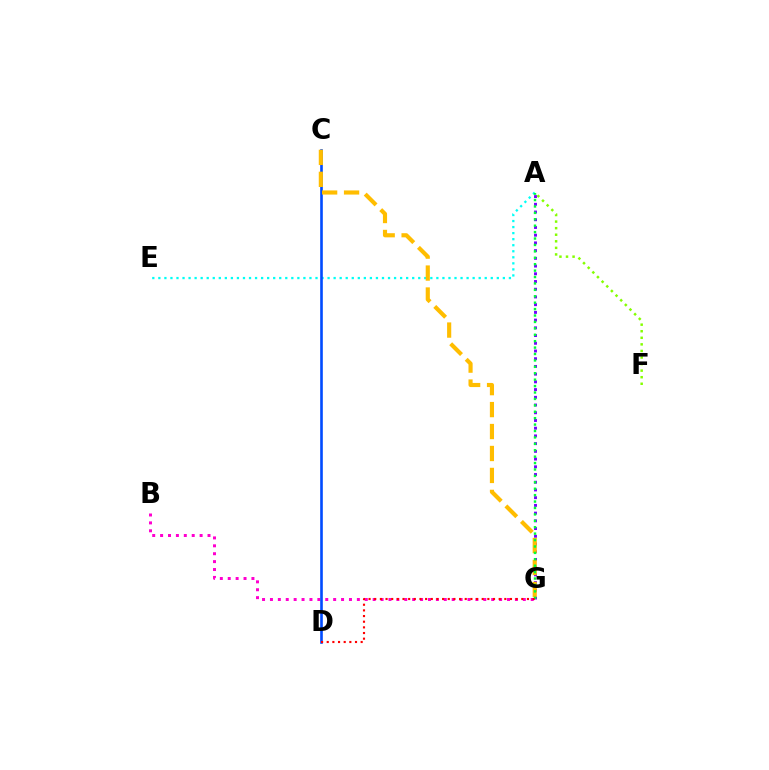{('A', 'E'): [{'color': '#00fff6', 'line_style': 'dotted', 'thickness': 1.64}], ('B', 'G'): [{'color': '#ff00cf', 'line_style': 'dotted', 'thickness': 2.15}], ('A', 'G'): [{'color': '#7200ff', 'line_style': 'dotted', 'thickness': 2.1}, {'color': '#00ff39', 'line_style': 'dotted', 'thickness': 1.74}], ('C', 'D'): [{'color': '#004bff', 'line_style': 'solid', 'thickness': 1.89}], ('C', 'G'): [{'color': '#ffbd00', 'line_style': 'dashed', 'thickness': 2.98}], ('A', 'F'): [{'color': '#84ff00', 'line_style': 'dotted', 'thickness': 1.78}], ('D', 'G'): [{'color': '#ff0000', 'line_style': 'dotted', 'thickness': 1.54}]}